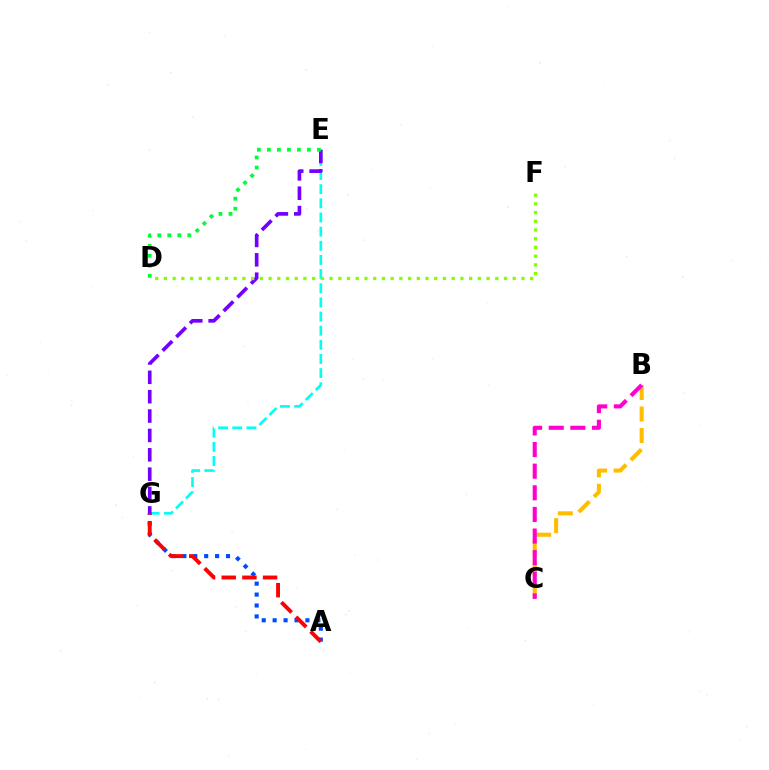{('E', 'G'): [{'color': '#00fff6', 'line_style': 'dashed', 'thickness': 1.92}, {'color': '#7200ff', 'line_style': 'dashed', 'thickness': 2.63}], ('A', 'G'): [{'color': '#004bff', 'line_style': 'dotted', 'thickness': 2.97}, {'color': '#ff0000', 'line_style': 'dashed', 'thickness': 2.81}], ('B', 'C'): [{'color': '#ffbd00', 'line_style': 'dashed', 'thickness': 2.92}, {'color': '#ff00cf', 'line_style': 'dashed', 'thickness': 2.94}], ('D', 'F'): [{'color': '#84ff00', 'line_style': 'dotted', 'thickness': 2.37}], ('D', 'E'): [{'color': '#00ff39', 'line_style': 'dotted', 'thickness': 2.72}]}